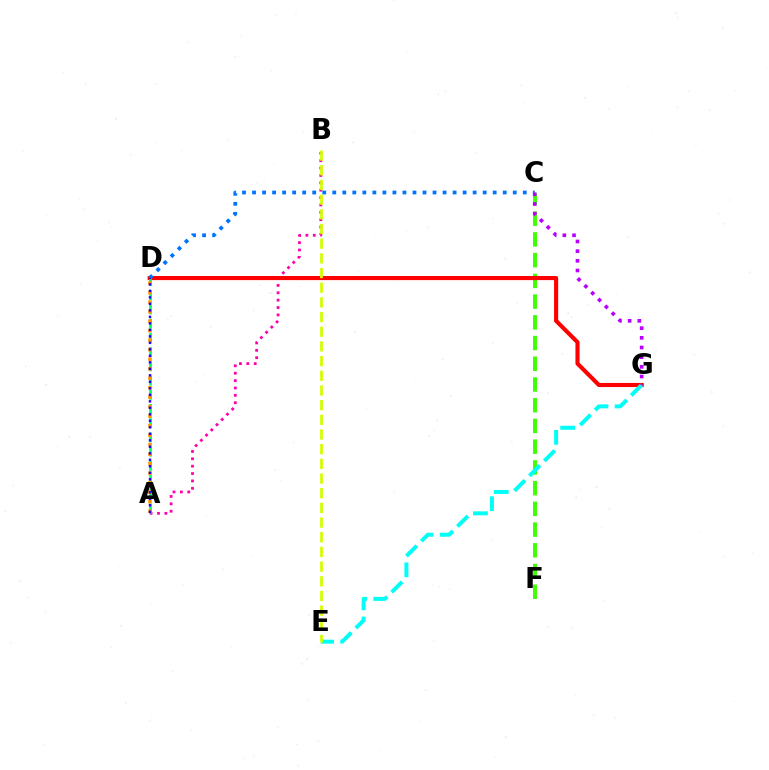{('A', 'B'): [{'color': '#ff00ac', 'line_style': 'dotted', 'thickness': 2.0}], ('C', 'F'): [{'color': '#3dff00', 'line_style': 'dashed', 'thickness': 2.82}], ('D', 'G'): [{'color': '#ff0000', 'line_style': 'solid', 'thickness': 2.96}], ('C', 'D'): [{'color': '#0074ff', 'line_style': 'dotted', 'thickness': 2.72}], ('A', 'D'): [{'color': '#00ff5c', 'line_style': 'dashed', 'thickness': 1.93}, {'color': '#ff9400', 'line_style': 'dotted', 'thickness': 2.58}, {'color': '#2500ff', 'line_style': 'dotted', 'thickness': 1.77}], ('E', 'G'): [{'color': '#00fff6', 'line_style': 'dashed', 'thickness': 2.87}], ('C', 'G'): [{'color': '#b900ff', 'line_style': 'dotted', 'thickness': 2.63}], ('B', 'E'): [{'color': '#d1ff00', 'line_style': 'dashed', 'thickness': 1.99}]}